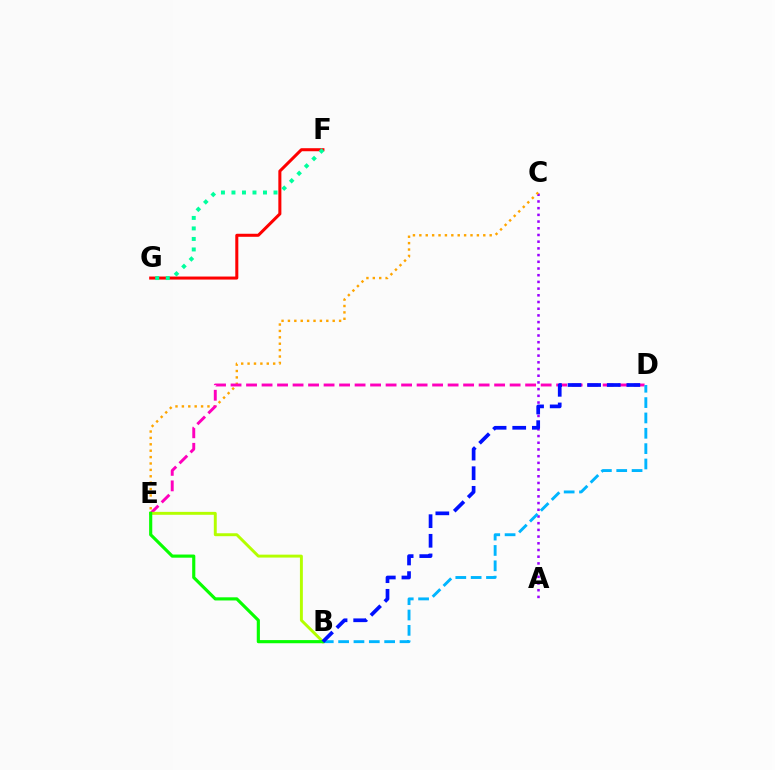{('A', 'C'): [{'color': '#9b00ff', 'line_style': 'dotted', 'thickness': 1.82}], ('C', 'E'): [{'color': '#ffa500', 'line_style': 'dotted', 'thickness': 1.74}], ('D', 'E'): [{'color': '#ff00bd', 'line_style': 'dashed', 'thickness': 2.11}], ('B', 'D'): [{'color': '#00b5ff', 'line_style': 'dashed', 'thickness': 2.08}, {'color': '#0010ff', 'line_style': 'dashed', 'thickness': 2.66}], ('F', 'G'): [{'color': '#ff0000', 'line_style': 'solid', 'thickness': 2.18}, {'color': '#00ff9d', 'line_style': 'dotted', 'thickness': 2.86}], ('B', 'E'): [{'color': '#b3ff00', 'line_style': 'solid', 'thickness': 2.11}, {'color': '#08ff00', 'line_style': 'solid', 'thickness': 2.26}]}